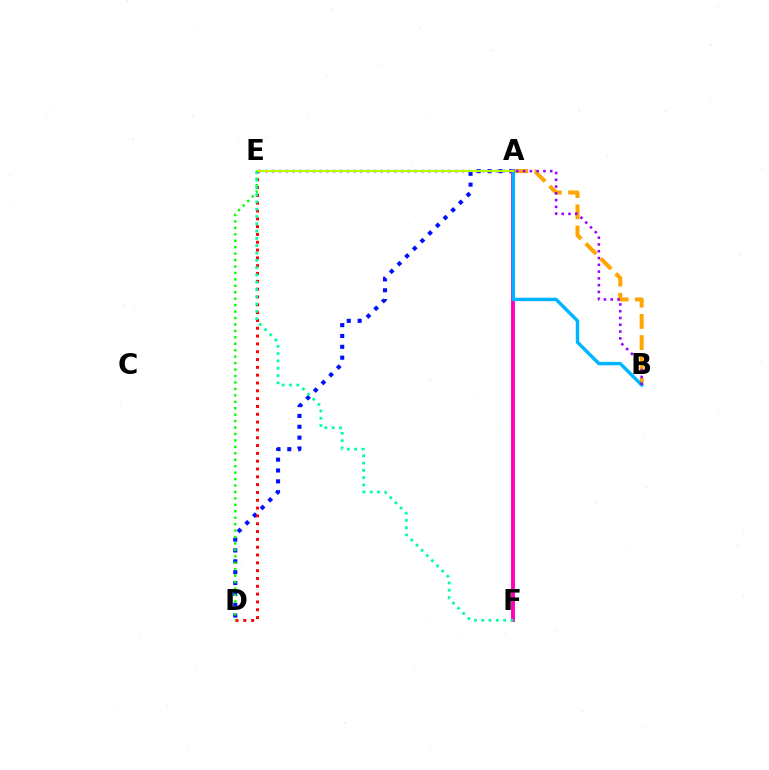{('A', 'D'): [{'color': '#0010ff', 'line_style': 'dotted', 'thickness': 2.95}], ('A', 'B'): [{'color': '#ffa500', 'line_style': 'dashed', 'thickness': 2.88}, {'color': '#00b5ff', 'line_style': 'solid', 'thickness': 2.47}], ('A', 'F'): [{'color': '#ff00bd', 'line_style': 'solid', 'thickness': 2.79}], ('D', 'E'): [{'color': '#ff0000', 'line_style': 'dotted', 'thickness': 2.12}, {'color': '#08ff00', 'line_style': 'dotted', 'thickness': 1.75}], ('B', 'E'): [{'color': '#9b00ff', 'line_style': 'dotted', 'thickness': 1.84}], ('A', 'E'): [{'color': '#b3ff00', 'line_style': 'solid', 'thickness': 1.55}], ('E', 'F'): [{'color': '#00ff9d', 'line_style': 'dotted', 'thickness': 1.98}]}